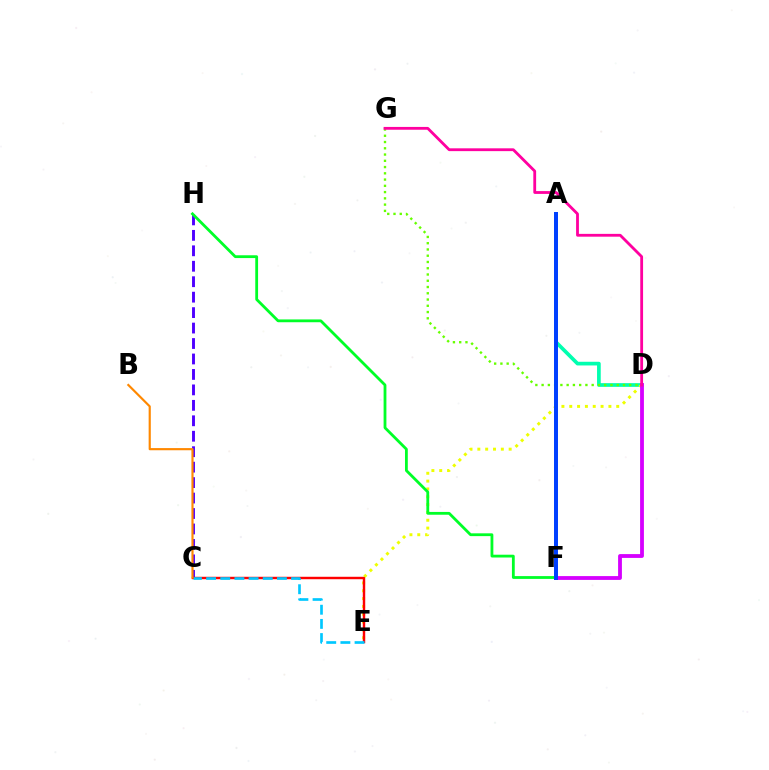{('A', 'D'): [{'color': '#00ffaf', 'line_style': 'solid', 'thickness': 2.66}], ('D', 'E'): [{'color': '#eeff00', 'line_style': 'dotted', 'thickness': 2.13}], ('C', 'H'): [{'color': '#4f00ff', 'line_style': 'dashed', 'thickness': 2.1}], ('C', 'E'): [{'color': '#ff0000', 'line_style': 'solid', 'thickness': 1.75}, {'color': '#00c7ff', 'line_style': 'dashed', 'thickness': 1.92}], ('D', 'G'): [{'color': '#66ff00', 'line_style': 'dotted', 'thickness': 1.7}, {'color': '#ff00a0', 'line_style': 'solid', 'thickness': 2.02}], ('D', 'F'): [{'color': '#d600ff', 'line_style': 'solid', 'thickness': 2.74}], ('F', 'H'): [{'color': '#00ff27', 'line_style': 'solid', 'thickness': 2.02}], ('A', 'F'): [{'color': '#003fff', 'line_style': 'solid', 'thickness': 2.86}], ('B', 'C'): [{'color': '#ff8800', 'line_style': 'solid', 'thickness': 1.56}]}